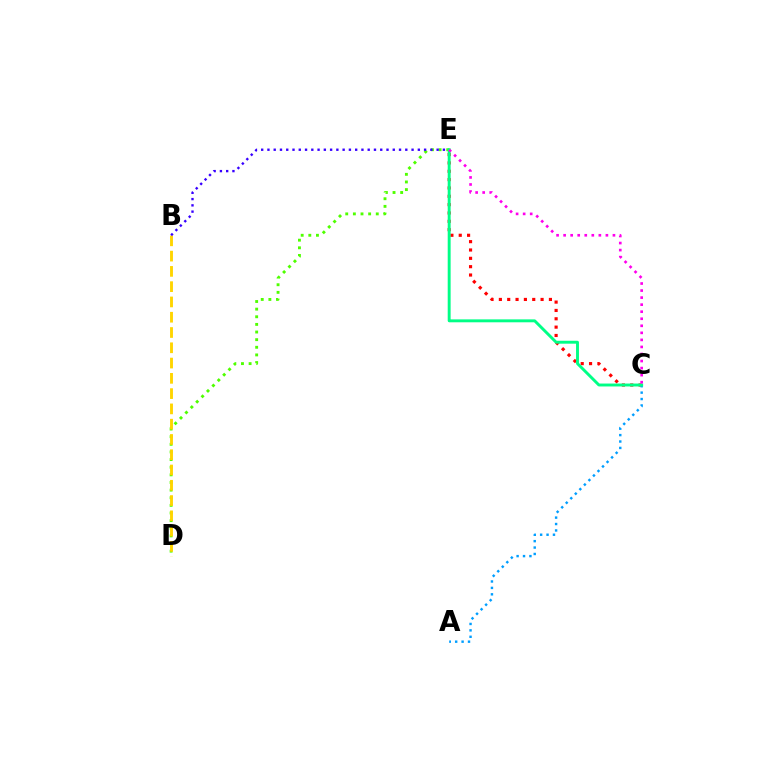{('D', 'E'): [{'color': '#4fff00', 'line_style': 'dotted', 'thickness': 2.07}], ('C', 'E'): [{'color': '#ff0000', 'line_style': 'dotted', 'thickness': 2.27}, {'color': '#00ff86', 'line_style': 'solid', 'thickness': 2.1}, {'color': '#ff00ed', 'line_style': 'dotted', 'thickness': 1.91}], ('B', 'D'): [{'color': '#ffd500', 'line_style': 'dashed', 'thickness': 2.08}], ('B', 'E'): [{'color': '#3700ff', 'line_style': 'dotted', 'thickness': 1.7}], ('A', 'C'): [{'color': '#009eff', 'line_style': 'dotted', 'thickness': 1.74}]}